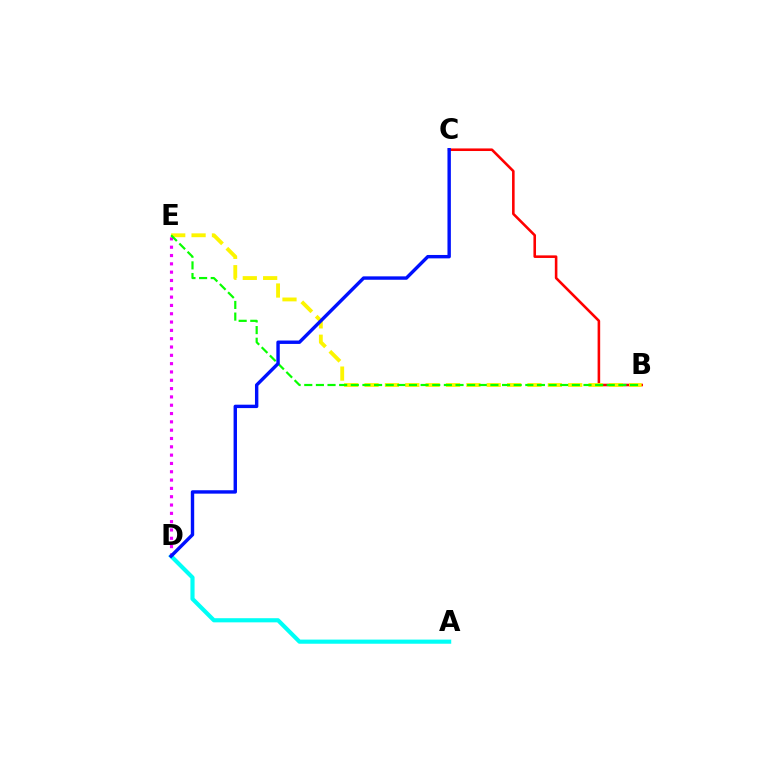{('A', 'D'): [{'color': '#00fff6', 'line_style': 'solid', 'thickness': 2.98}], ('D', 'E'): [{'color': '#ee00ff', 'line_style': 'dotted', 'thickness': 2.26}], ('B', 'C'): [{'color': '#ff0000', 'line_style': 'solid', 'thickness': 1.86}], ('B', 'E'): [{'color': '#fcf500', 'line_style': 'dashed', 'thickness': 2.77}, {'color': '#08ff00', 'line_style': 'dashed', 'thickness': 1.58}], ('C', 'D'): [{'color': '#0010ff', 'line_style': 'solid', 'thickness': 2.45}]}